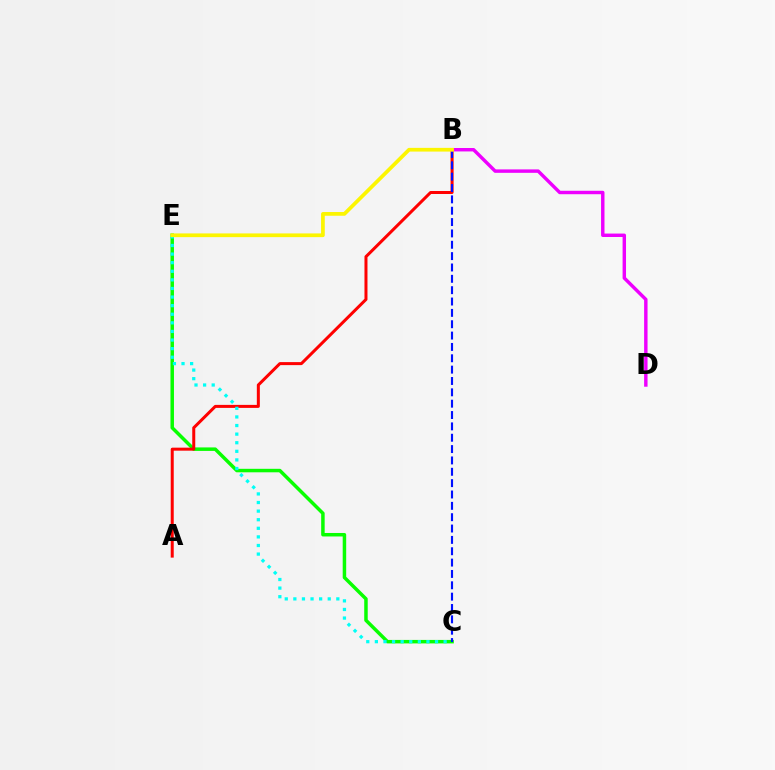{('C', 'E'): [{'color': '#08ff00', 'line_style': 'solid', 'thickness': 2.51}, {'color': '#00fff6', 'line_style': 'dotted', 'thickness': 2.34}], ('A', 'B'): [{'color': '#ff0000', 'line_style': 'solid', 'thickness': 2.17}], ('B', 'C'): [{'color': '#0010ff', 'line_style': 'dashed', 'thickness': 1.54}], ('B', 'D'): [{'color': '#ee00ff', 'line_style': 'solid', 'thickness': 2.47}], ('B', 'E'): [{'color': '#fcf500', 'line_style': 'solid', 'thickness': 2.68}]}